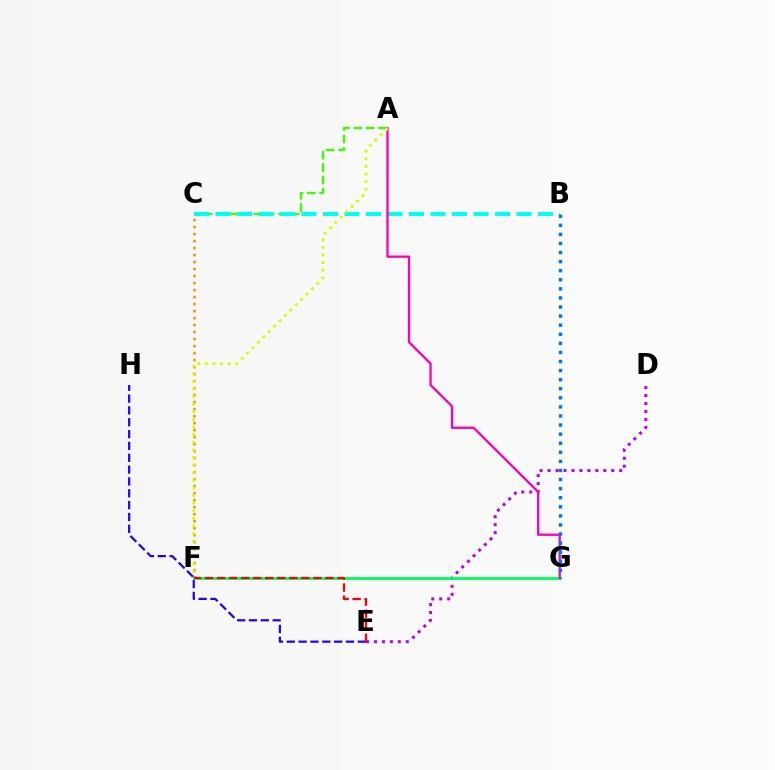{('A', 'C'): [{'color': '#3dff00', 'line_style': 'dashed', 'thickness': 1.69}], ('C', 'F'): [{'color': '#ff9400', 'line_style': 'dotted', 'thickness': 1.9}], ('E', 'H'): [{'color': '#2500ff', 'line_style': 'dashed', 'thickness': 1.61}], ('B', 'C'): [{'color': '#00fff6', 'line_style': 'dashed', 'thickness': 2.92}], ('D', 'E'): [{'color': '#b900ff', 'line_style': 'dotted', 'thickness': 2.16}], ('F', 'G'): [{'color': '#00ff5c', 'line_style': 'solid', 'thickness': 2.03}], ('A', 'G'): [{'color': '#ff00ac', 'line_style': 'solid', 'thickness': 1.66}], ('B', 'G'): [{'color': '#0074ff', 'line_style': 'dotted', 'thickness': 2.47}], ('E', 'F'): [{'color': '#ff0000', 'line_style': 'dashed', 'thickness': 1.64}], ('A', 'F'): [{'color': '#d1ff00', 'line_style': 'dotted', 'thickness': 2.07}]}